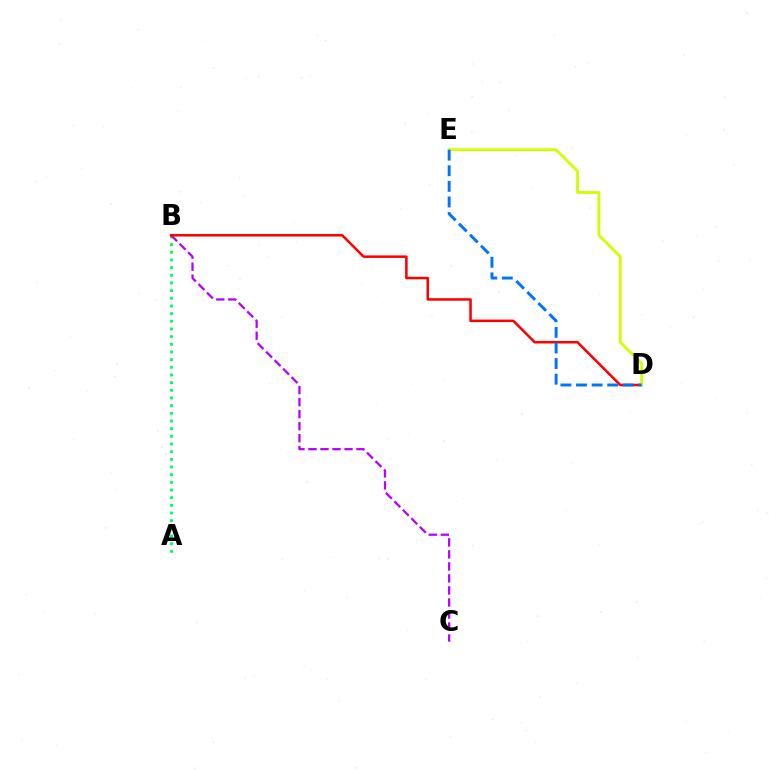{('A', 'B'): [{'color': '#00ff5c', 'line_style': 'dotted', 'thickness': 2.08}], ('B', 'C'): [{'color': '#b900ff', 'line_style': 'dashed', 'thickness': 1.63}], ('B', 'D'): [{'color': '#ff0000', 'line_style': 'solid', 'thickness': 1.82}], ('D', 'E'): [{'color': '#d1ff00', 'line_style': 'solid', 'thickness': 2.05}, {'color': '#0074ff', 'line_style': 'dashed', 'thickness': 2.12}]}